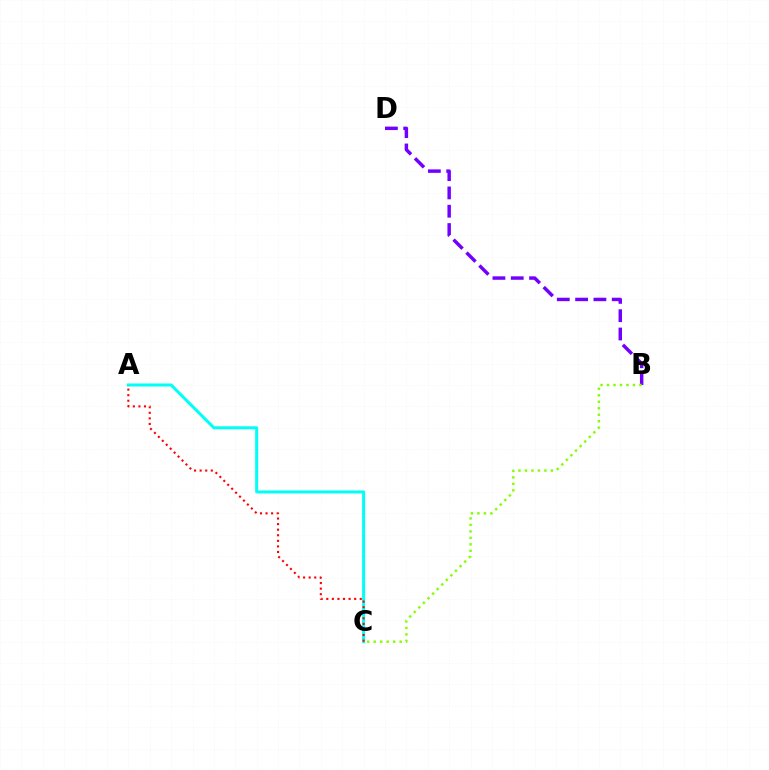{('B', 'D'): [{'color': '#7200ff', 'line_style': 'dashed', 'thickness': 2.49}], ('A', 'C'): [{'color': '#00fff6', 'line_style': 'solid', 'thickness': 2.18}, {'color': '#ff0000', 'line_style': 'dotted', 'thickness': 1.51}], ('B', 'C'): [{'color': '#84ff00', 'line_style': 'dotted', 'thickness': 1.76}]}